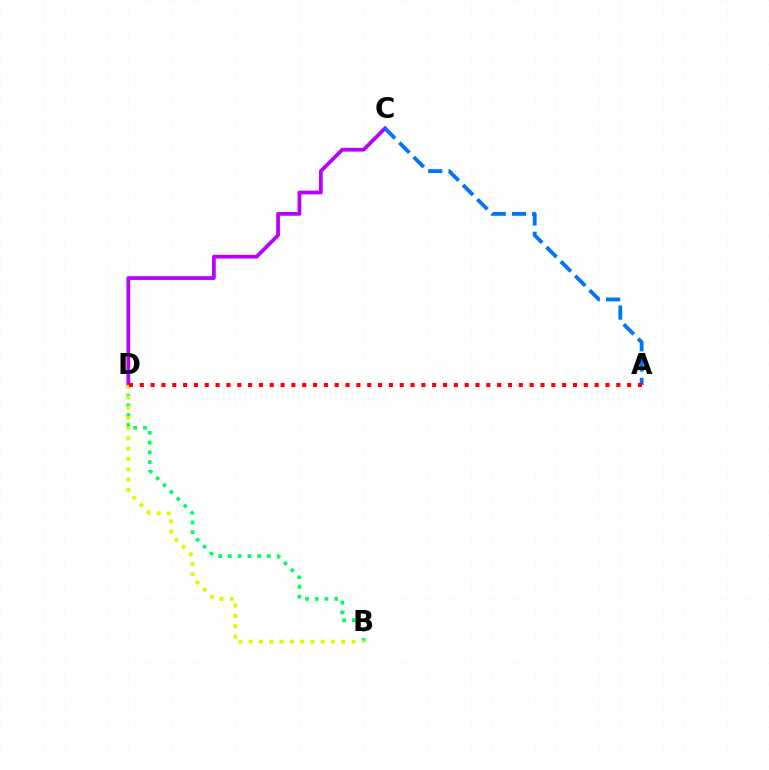{('B', 'D'): [{'color': '#00ff5c', 'line_style': 'dotted', 'thickness': 2.65}, {'color': '#d1ff00', 'line_style': 'dotted', 'thickness': 2.8}], ('C', 'D'): [{'color': '#b900ff', 'line_style': 'solid', 'thickness': 2.7}], ('A', 'C'): [{'color': '#0074ff', 'line_style': 'dashed', 'thickness': 2.76}], ('A', 'D'): [{'color': '#ff0000', 'line_style': 'dotted', 'thickness': 2.94}]}